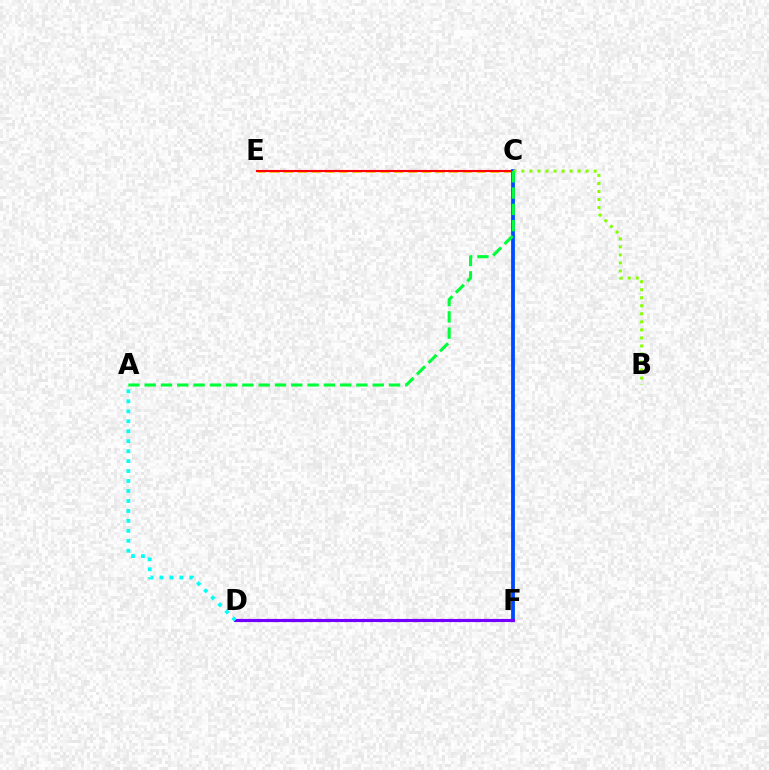{('C', 'E'): [{'color': '#ffbd00', 'line_style': 'dashed', 'thickness': 1.87}, {'color': '#ff0000', 'line_style': 'solid', 'thickness': 1.52}], ('D', 'F'): [{'color': '#ff00cf', 'line_style': 'dotted', 'thickness': 2.37}, {'color': '#7200ff', 'line_style': 'solid', 'thickness': 2.21}], ('C', 'F'): [{'color': '#004bff', 'line_style': 'solid', 'thickness': 2.74}], ('B', 'C'): [{'color': '#84ff00', 'line_style': 'dotted', 'thickness': 2.18}], ('A', 'C'): [{'color': '#00ff39', 'line_style': 'dashed', 'thickness': 2.21}], ('A', 'D'): [{'color': '#00fff6', 'line_style': 'dotted', 'thickness': 2.71}]}